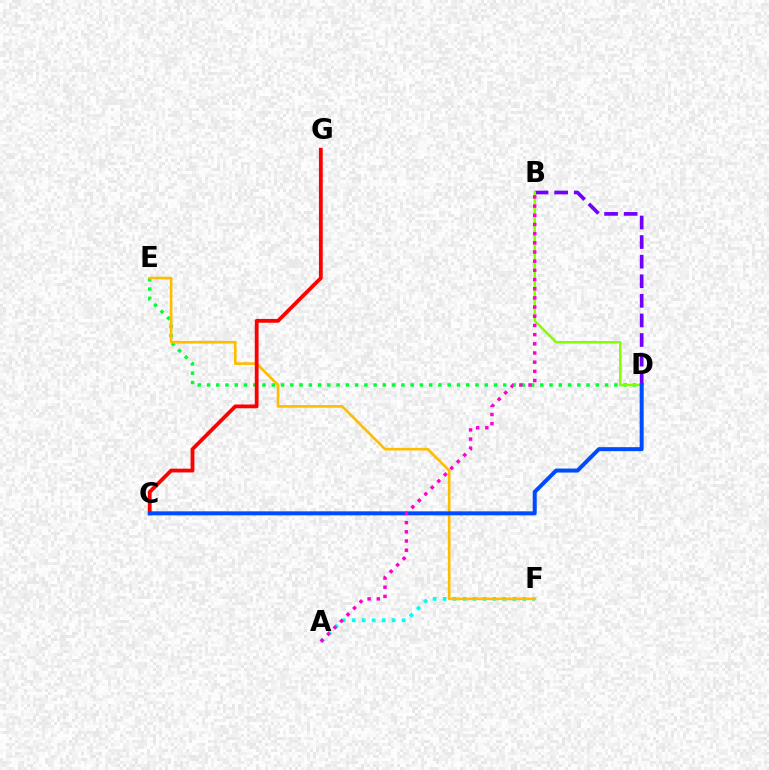{('B', 'D'): [{'color': '#7200ff', 'line_style': 'dashed', 'thickness': 2.66}, {'color': '#84ff00', 'line_style': 'solid', 'thickness': 1.78}], ('D', 'E'): [{'color': '#00ff39', 'line_style': 'dotted', 'thickness': 2.52}], ('A', 'F'): [{'color': '#00fff6', 'line_style': 'dotted', 'thickness': 2.71}], ('E', 'F'): [{'color': '#ffbd00', 'line_style': 'solid', 'thickness': 1.9}], ('C', 'G'): [{'color': '#ff0000', 'line_style': 'solid', 'thickness': 2.74}], ('C', 'D'): [{'color': '#004bff', 'line_style': 'solid', 'thickness': 2.88}], ('A', 'B'): [{'color': '#ff00cf', 'line_style': 'dotted', 'thickness': 2.49}]}